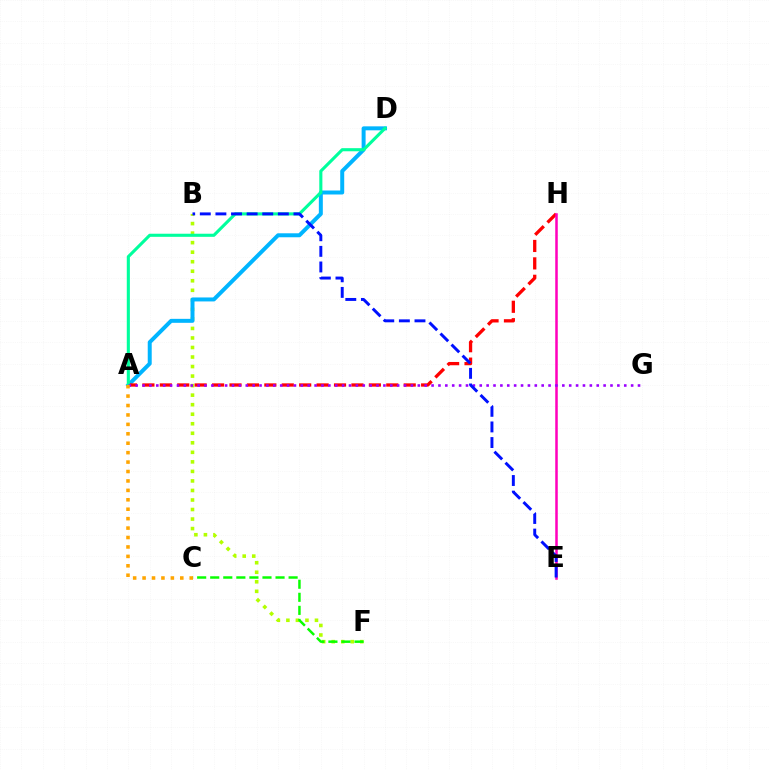{('B', 'F'): [{'color': '#b3ff00', 'line_style': 'dotted', 'thickness': 2.59}], ('C', 'F'): [{'color': '#08ff00', 'line_style': 'dashed', 'thickness': 1.77}], ('A', 'D'): [{'color': '#00b5ff', 'line_style': 'solid', 'thickness': 2.86}, {'color': '#00ff9d', 'line_style': 'solid', 'thickness': 2.23}], ('A', 'H'): [{'color': '#ff0000', 'line_style': 'dashed', 'thickness': 2.37}], ('E', 'H'): [{'color': '#ff00bd', 'line_style': 'solid', 'thickness': 1.82}], ('A', 'G'): [{'color': '#9b00ff', 'line_style': 'dotted', 'thickness': 1.87}], ('B', 'E'): [{'color': '#0010ff', 'line_style': 'dashed', 'thickness': 2.12}], ('A', 'C'): [{'color': '#ffa500', 'line_style': 'dotted', 'thickness': 2.56}]}